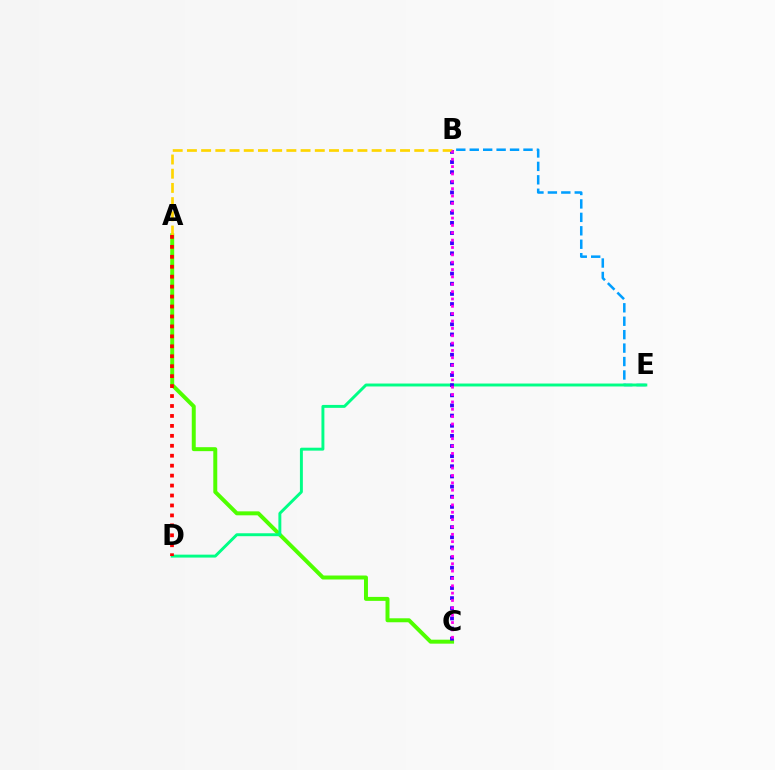{('B', 'E'): [{'color': '#009eff', 'line_style': 'dashed', 'thickness': 1.83}], ('A', 'C'): [{'color': '#4fff00', 'line_style': 'solid', 'thickness': 2.86}], ('D', 'E'): [{'color': '#00ff86', 'line_style': 'solid', 'thickness': 2.11}], ('B', 'C'): [{'color': '#3700ff', 'line_style': 'dotted', 'thickness': 2.76}, {'color': '#ff00ed', 'line_style': 'dotted', 'thickness': 2.0}], ('A', 'B'): [{'color': '#ffd500', 'line_style': 'dashed', 'thickness': 1.93}], ('A', 'D'): [{'color': '#ff0000', 'line_style': 'dotted', 'thickness': 2.7}]}